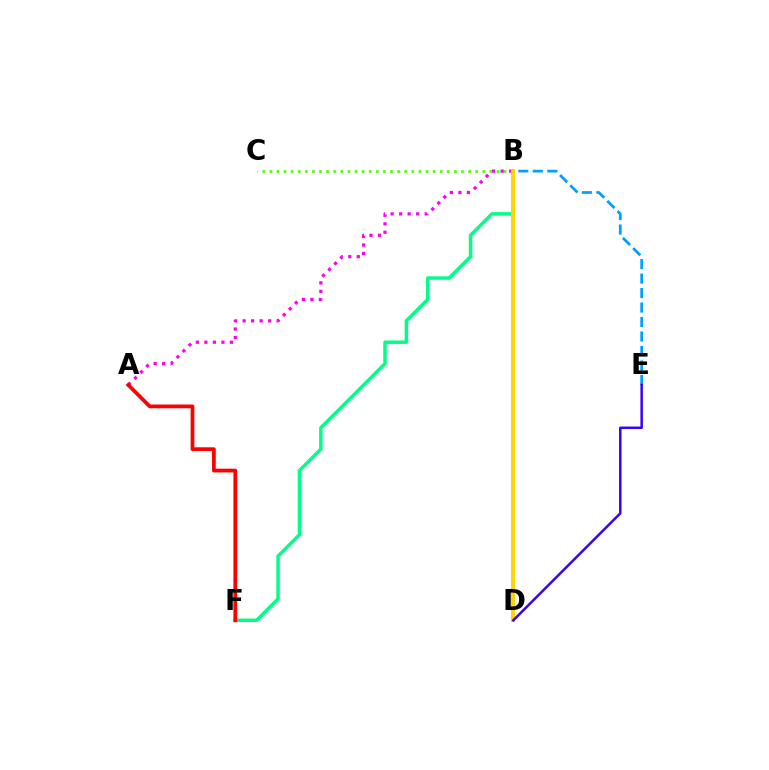{('B', 'F'): [{'color': '#00ff86', 'line_style': 'solid', 'thickness': 2.5}], ('B', 'C'): [{'color': '#4fff00', 'line_style': 'dotted', 'thickness': 1.93}], ('B', 'E'): [{'color': '#009eff', 'line_style': 'dashed', 'thickness': 1.97}], ('A', 'B'): [{'color': '#ff00ed', 'line_style': 'dotted', 'thickness': 2.31}], ('A', 'F'): [{'color': '#ff0000', 'line_style': 'solid', 'thickness': 2.7}], ('B', 'D'): [{'color': '#ffd500', 'line_style': 'solid', 'thickness': 2.89}], ('D', 'E'): [{'color': '#3700ff', 'line_style': 'solid', 'thickness': 1.79}]}